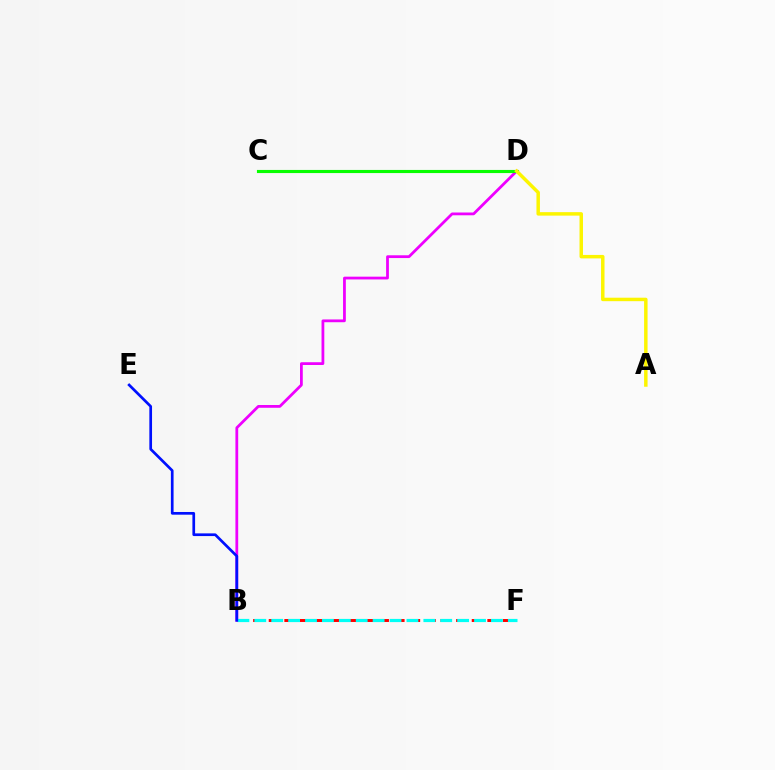{('B', 'F'): [{'color': '#ff0000', 'line_style': 'dashed', 'thickness': 2.12}, {'color': '#00fff6', 'line_style': 'dashed', 'thickness': 2.3}], ('B', 'D'): [{'color': '#ee00ff', 'line_style': 'solid', 'thickness': 2.0}], ('B', 'E'): [{'color': '#0010ff', 'line_style': 'solid', 'thickness': 1.94}], ('C', 'D'): [{'color': '#08ff00', 'line_style': 'solid', 'thickness': 2.25}], ('A', 'D'): [{'color': '#fcf500', 'line_style': 'solid', 'thickness': 2.5}]}